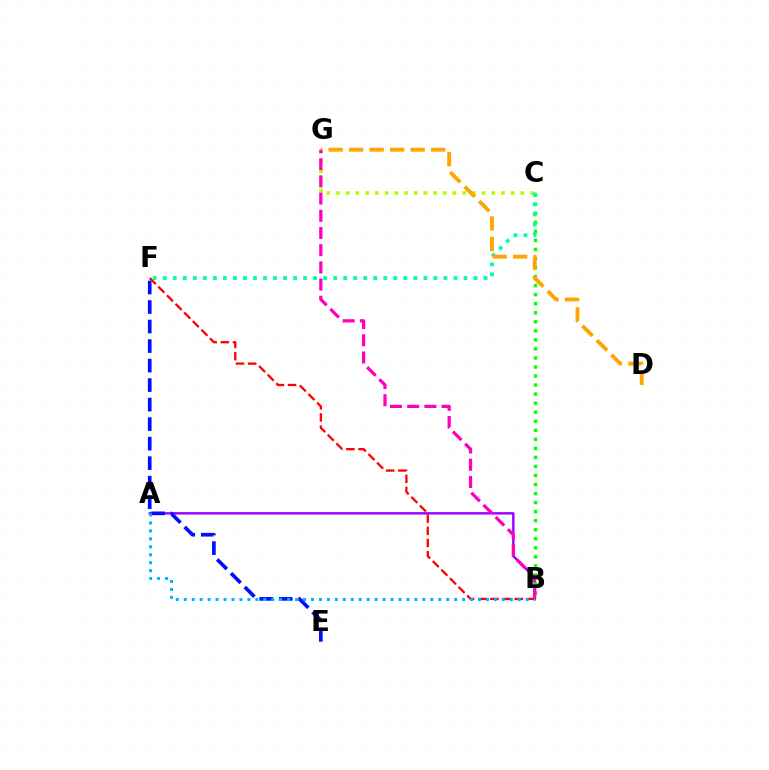{('A', 'B'): [{'color': '#9b00ff', 'line_style': 'solid', 'thickness': 1.74}, {'color': '#00b5ff', 'line_style': 'dotted', 'thickness': 2.16}], ('E', 'F'): [{'color': '#0010ff', 'line_style': 'dashed', 'thickness': 2.65}], ('C', 'G'): [{'color': '#b3ff00', 'line_style': 'dotted', 'thickness': 2.64}], ('B', 'F'): [{'color': '#ff0000', 'line_style': 'dashed', 'thickness': 1.65}], ('B', 'C'): [{'color': '#08ff00', 'line_style': 'dotted', 'thickness': 2.46}], ('C', 'F'): [{'color': '#00ff9d', 'line_style': 'dotted', 'thickness': 2.72}], ('D', 'G'): [{'color': '#ffa500', 'line_style': 'dashed', 'thickness': 2.78}], ('B', 'G'): [{'color': '#ff00bd', 'line_style': 'dashed', 'thickness': 2.34}]}